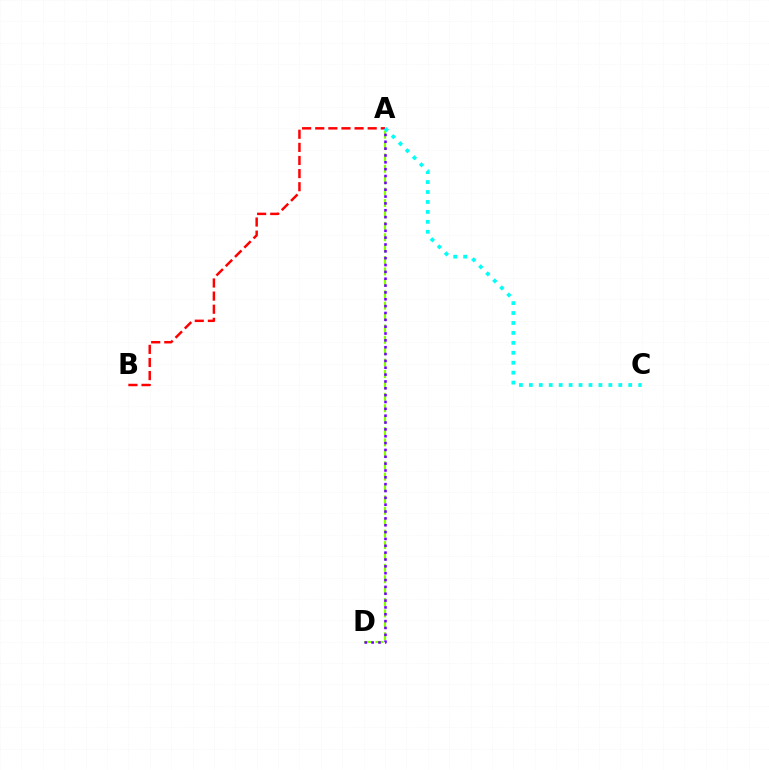{('A', 'B'): [{'color': '#ff0000', 'line_style': 'dashed', 'thickness': 1.78}], ('A', 'D'): [{'color': '#84ff00', 'line_style': 'dashed', 'thickness': 1.55}, {'color': '#7200ff', 'line_style': 'dotted', 'thickness': 1.86}], ('A', 'C'): [{'color': '#00fff6', 'line_style': 'dotted', 'thickness': 2.7}]}